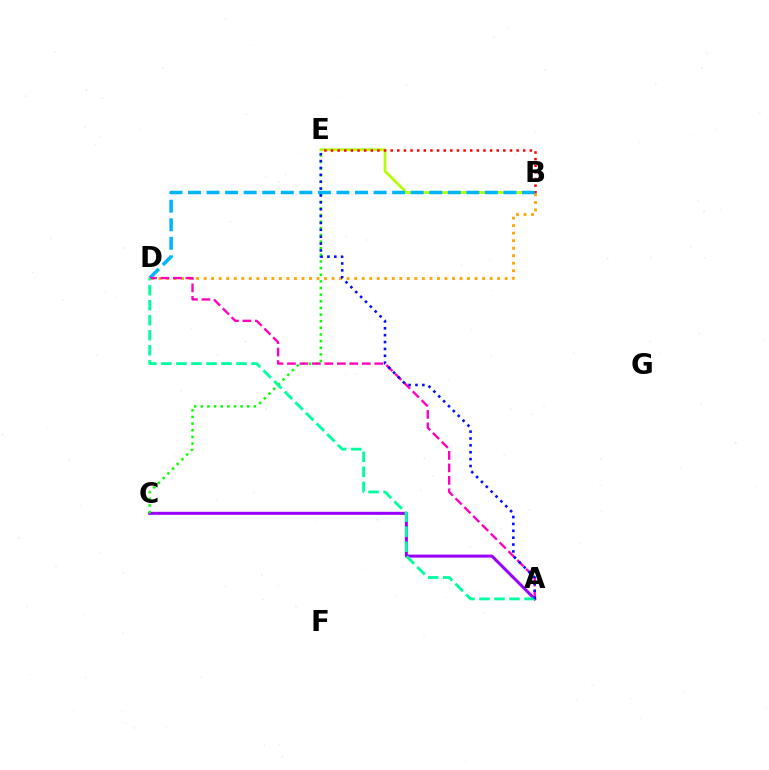{('B', 'E'): [{'color': '#b3ff00', 'line_style': 'solid', 'thickness': 1.97}, {'color': '#ff0000', 'line_style': 'dotted', 'thickness': 1.8}], ('A', 'C'): [{'color': '#9b00ff', 'line_style': 'solid', 'thickness': 2.18}], ('B', 'D'): [{'color': '#ffa500', 'line_style': 'dotted', 'thickness': 2.04}, {'color': '#00b5ff', 'line_style': 'dashed', 'thickness': 2.52}], ('C', 'E'): [{'color': '#08ff00', 'line_style': 'dotted', 'thickness': 1.8}], ('A', 'D'): [{'color': '#ff00bd', 'line_style': 'dashed', 'thickness': 1.69}, {'color': '#00ff9d', 'line_style': 'dashed', 'thickness': 2.04}], ('A', 'E'): [{'color': '#0010ff', 'line_style': 'dotted', 'thickness': 1.87}]}